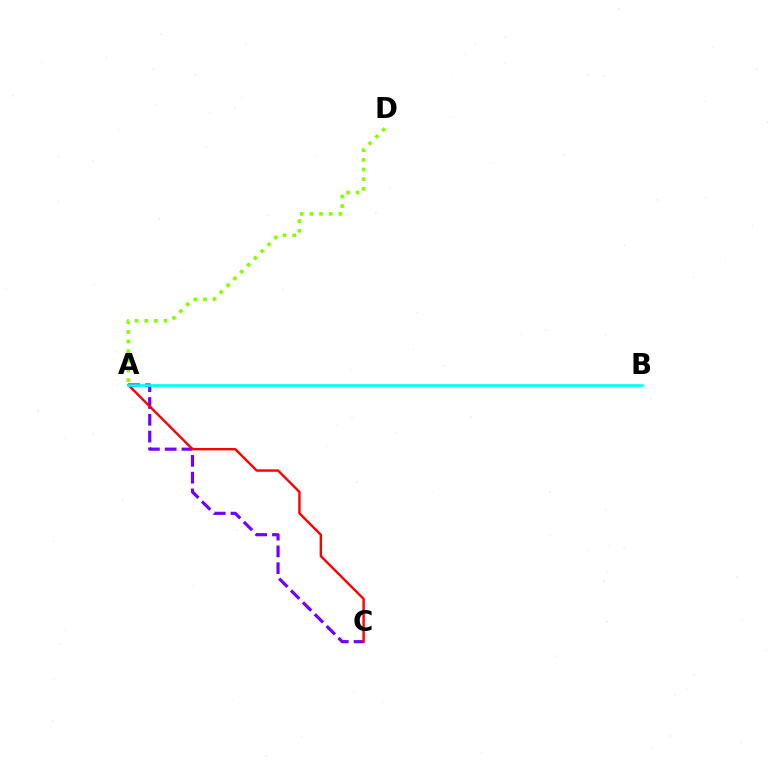{('A', 'C'): [{'color': '#7200ff', 'line_style': 'dashed', 'thickness': 2.28}, {'color': '#ff0000', 'line_style': 'solid', 'thickness': 1.73}], ('A', 'B'): [{'color': '#00fff6', 'line_style': 'solid', 'thickness': 1.94}], ('A', 'D'): [{'color': '#84ff00', 'line_style': 'dotted', 'thickness': 2.62}]}